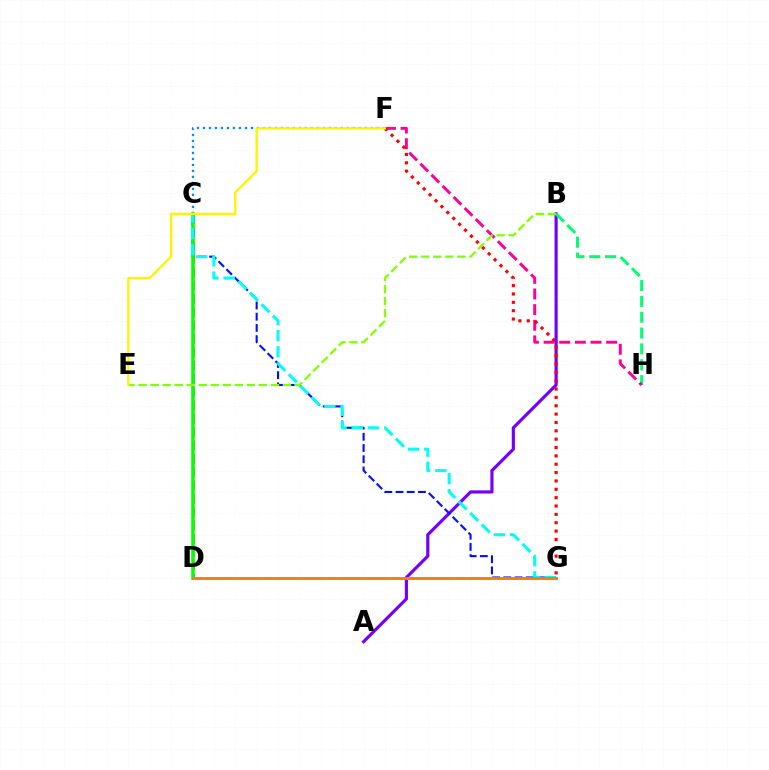{('A', 'B'): [{'color': '#7200ff', 'line_style': 'solid', 'thickness': 2.27}], ('C', 'G'): [{'color': '#0010ff', 'line_style': 'dashed', 'thickness': 1.52}, {'color': '#00fff6', 'line_style': 'dashed', 'thickness': 2.21}], ('C', 'F'): [{'color': '#008cff', 'line_style': 'dotted', 'thickness': 1.63}], ('C', 'D'): [{'color': '#ee00ff', 'line_style': 'dashed', 'thickness': 1.81}, {'color': '#08ff00', 'line_style': 'solid', 'thickness': 2.61}], ('B', 'H'): [{'color': '#00ff74', 'line_style': 'dashed', 'thickness': 2.15}], ('D', 'G'): [{'color': '#ff7c00', 'line_style': 'solid', 'thickness': 2.08}], ('F', 'H'): [{'color': '#ff0094', 'line_style': 'dashed', 'thickness': 2.13}], ('F', 'G'): [{'color': '#ff0000', 'line_style': 'dotted', 'thickness': 2.27}], ('B', 'E'): [{'color': '#84ff00', 'line_style': 'dashed', 'thickness': 1.63}], ('E', 'F'): [{'color': '#fcf500', 'line_style': 'solid', 'thickness': 1.68}]}